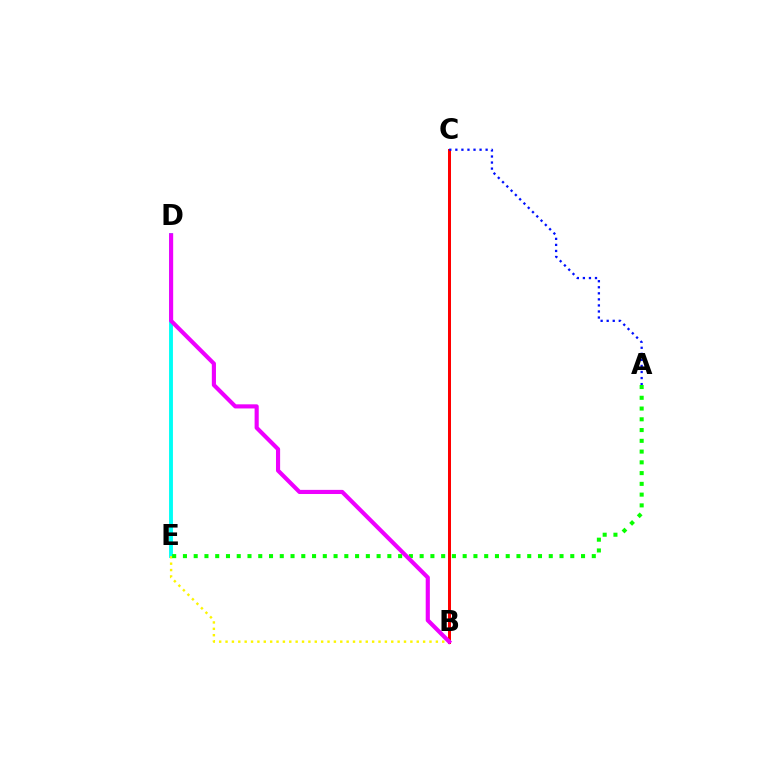{('D', 'E'): [{'color': '#00fff6', 'line_style': 'solid', 'thickness': 2.79}], ('B', 'C'): [{'color': '#ff0000', 'line_style': 'solid', 'thickness': 2.16}], ('B', 'E'): [{'color': '#fcf500', 'line_style': 'dotted', 'thickness': 1.73}], ('A', 'C'): [{'color': '#0010ff', 'line_style': 'dotted', 'thickness': 1.64}], ('A', 'E'): [{'color': '#08ff00', 'line_style': 'dotted', 'thickness': 2.92}], ('B', 'D'): [{'color': '#ee00ff', 'line_style': 'solid', 'thickness': 2.97}]}